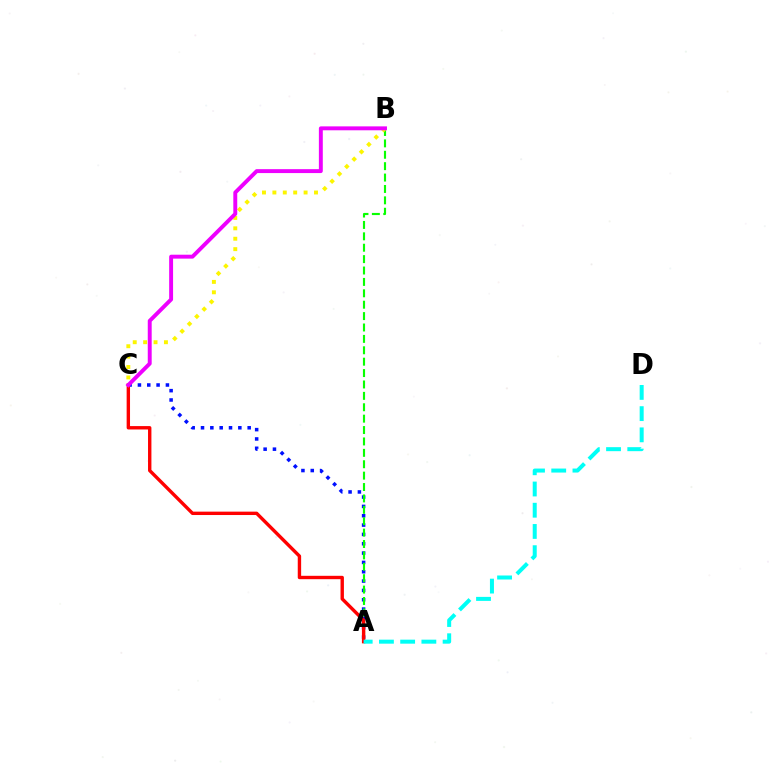{('A', 'C'): [{'color': '#0010ff', 'line_style': 'dotted', 'thickness': 2.54}, {'color': '#ff0000', 'line_style': 'solid', 'thickness': 2.44}], ('A', 'B'): [{'color': '#08ff00', 'line_style': 'dashed', 'thickness': 1.55}], ('B', 'C'): [{'color': '#fcf500', 'line_style': 'dotted', 'thickness': 2.83}, {'color': '#ee00ff', 'line_style': 'solid', 'thickness': 2.82}], ('A', 'D'): [{'color': '#00fff6', 'line_style': 'dashed', 'thickness': 2.88}]}